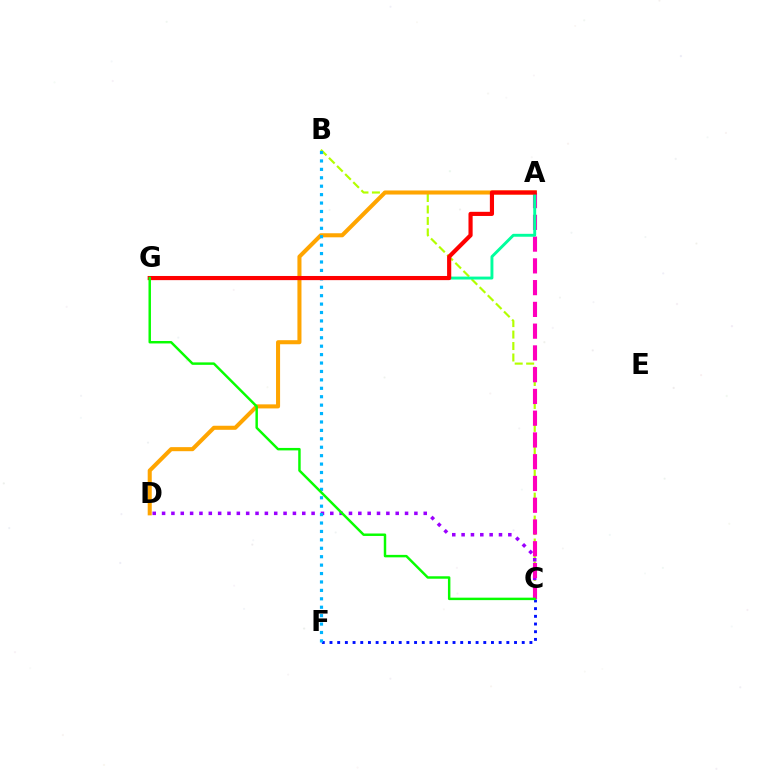{('B', 'C'): [{'color': '#b3ff00', 'line_style': 'dashed', 'thickness': 1.56}], ('A', 'D'): [{'color': '#ffa500', 'line_style': 'solid', 'thickness': 2.92}], ('C', 'D'): [{'color': '#9b00ff', 'line_style': 'dotted', 'thickness': 2.54}], ('A', 'C'): [{'color': '#ff00bd', 'line_style': 'dashed', 'thickness': 2.96}], ('C', 'F'): [{'color': '#0010ff', 'line_style': 'dotted', 'thickness': 2.09}], ('B', 'F'): [{'color': '#00b5ff', 'line_style': 'dotted', 'thickness': 2.29}], ('A', 'G'): [{'color': '#00ff9d', 'line_style': 'solid', 'thickness': 2.1}, {'color': '#ff0000', 'line_style': 'solid', 'thickness': 2.99}], ('C', 'G'): [{'color': '#08ff00', 'line_style': 'solid', 'thickness': 1.77}]}